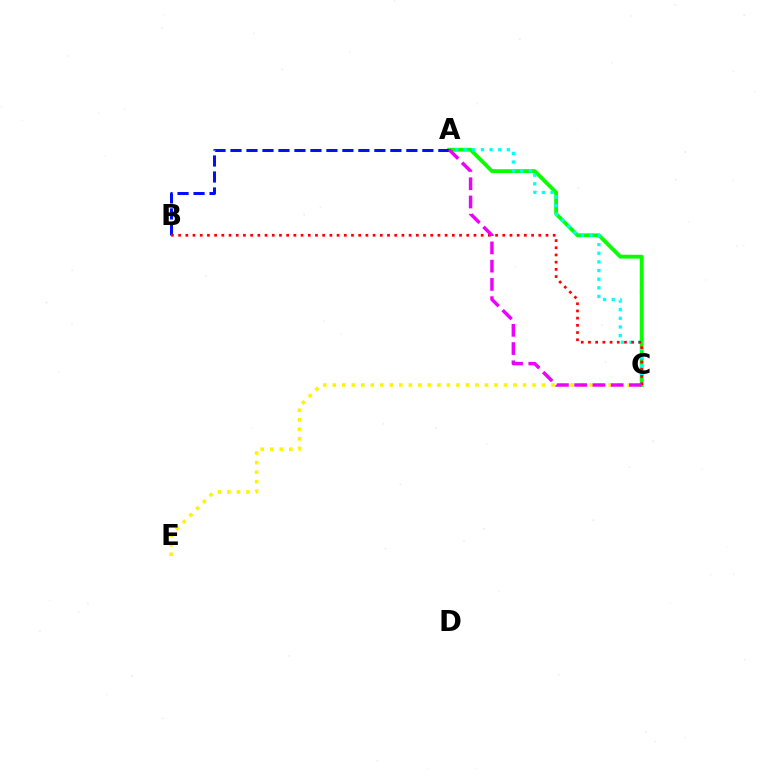{('A', 'C'): [{'color': '#08ff00', 'line_style': 'solid', 'thickness': 2.74}, {'color': '#00fff6', 'line_style': 'dotted', 'thickness': 2.35}, {'color': '#ee00ff', 'line_style': 'dashed', 'thickness': 2.48}], ('A', 'B'): [{'color': '#0010ff', 'line_style': 'dashed', 'thickness': 2.17}], ('C', 'E'): [{'color': '#fcf500', 'line_style': 'dotted', 'thickness': 2.58}], ('B', 'C'): [{'color': '#ff0000', 'line_style': 'dotted', 'thickness': 1.96}]}